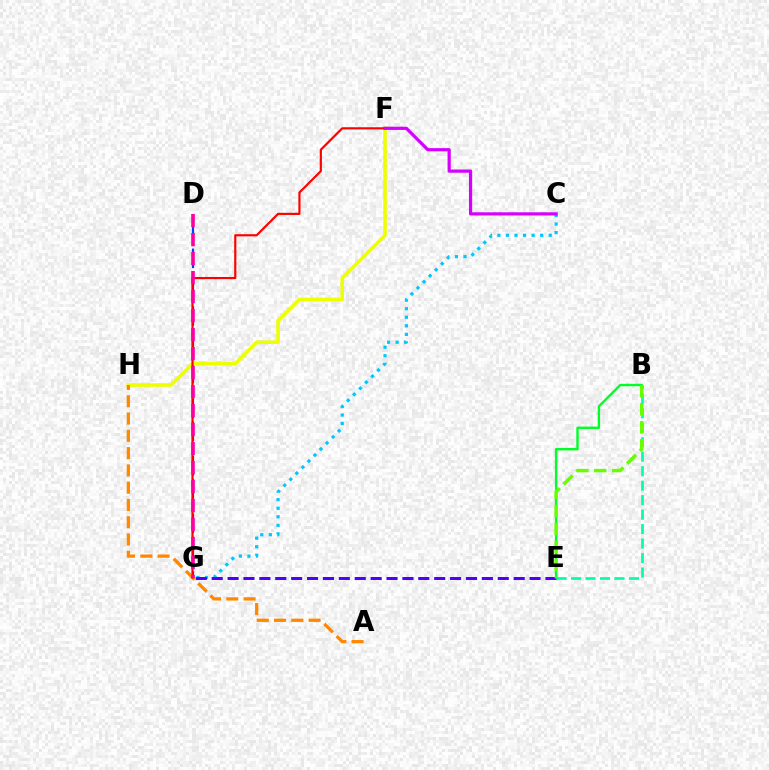{('D', 'G'): [{'color': '#003fff', 'line_style': 'dashed', 'thickness': 1.57}, {'color': '#ff00a0', 'line_style': 'dashed', 'thickness': 2.58}], ('C', 'G'): [{'color': '#00c7ff', 'line_style': 'dotted', 'thickness': 2.32}], ('B', 'E'): [{'color': '#00ffaf', 'line_style': 'dashed', 'thickness': 1.97}, {'color': '#00ff27', 'line_style': 'solid', 'thickness': 1.72}, {'color': '#66ff00', 'line_style': 'dashed', 'thickness': 2.45}], ('E', 'G'): [{'color': '#4f00ff', 'line_style': 'dashed', 'thickness': 2.16}], ('F', 'H'): [{'color': '#eeff00', 'line_style': 'solid', 'thickness': 2.57}], ('A', 'H'): [{'color': '#ff8800', 'line_style': 'dashed', 'thickness': 2.35}], ('F', 'G'): [{'color': '#ff0000', 'line_style': 'solid', 'thickness': 1.56}], ('C', 'F'): [{'color': '#d600ff', 'line_style': 'solid', 'thickness': 2.3}]}